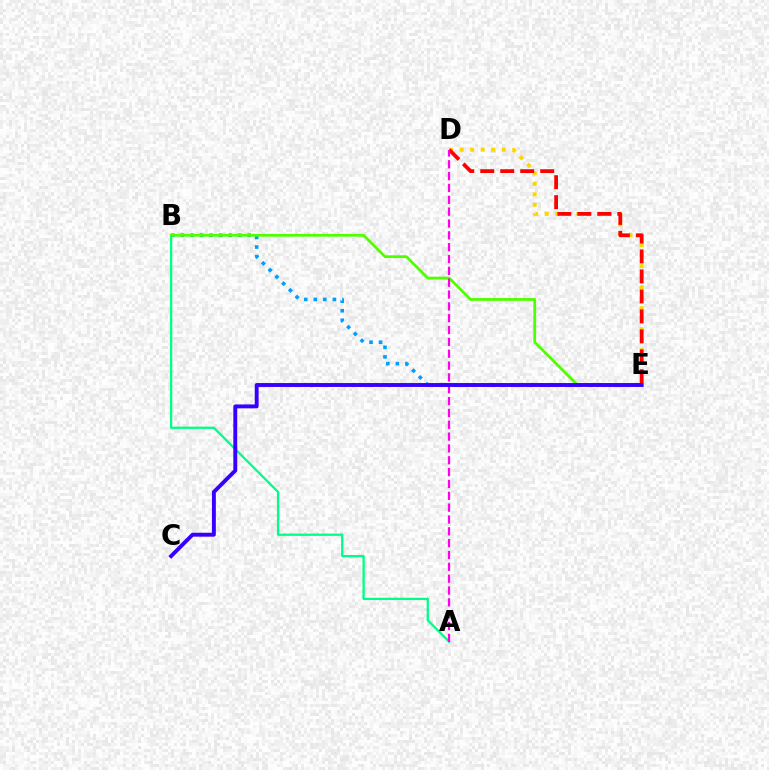{('A', 'B'): [{'color': '#00ff86', 'line_style': 'solid', 'thickness': 1.65}], ('D', 'E'): [{'color': '#ffd500', 'line_style': 'dotted', 'thickness': 2.86}, {'color': '#ff0000', 'line_style': 'dashed', 'thickness': 2.71}], ('B', 'E'): [{'color': '#009eff', 'line_style': 'dotted', 'thickness': 2.6}, {'color': '#4fff00', 'line_style': 'solid', 'thickness': 1.99}], ('A', 'D'): [{'color': '#ff00ed', 'line_style': 'dashed', 'thickness': 1.61}], ('C', 'E'): [{'color': '#3700ff', 'line_style': 'solid', 'thickness': 2.81}]}